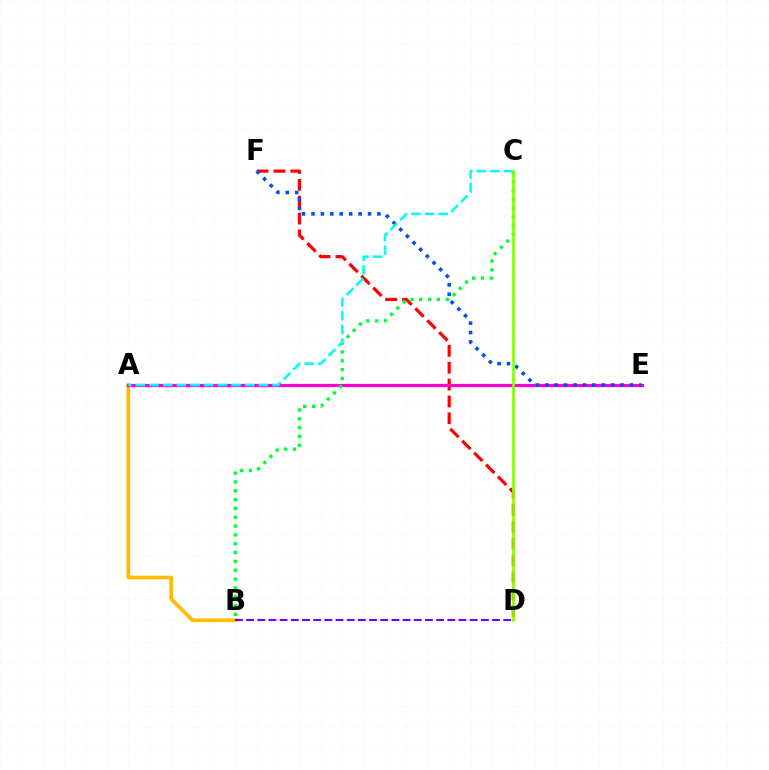{('A', 'B'): [{'color': '#ffbd00', 'line_style': 'solid', 'thickness': 2.68}], ('D', 'F'): [{'color': '#ff0000', 'line_style': 'dashed', 'thickness': 2.29}], ('A', 'E'): [{'color': '#ff00cf', 'line_style': 'solid', 'thickness': 2.31}], ('B', 'C'): [{'color': '#00ff39', 'line_style': 'dotted', 'thickness': 2.4}], ('E', 'F'): [{'color': '#004bff', 'line_style': 'dotted', 'thickness': 2.56}], ('A', 'C'): [{'color': '#00fff6', 'line_style': 'dashed', 'thickness': 1.86}], ('B', 'D'): [{'color': '#7200ff', 'line_style': 'dashed', 'thickness': 1.52}], ('C', 'D'): [{'color': '#84ff00', 'line_style': 'solid', 'thickness': 1.9}]}